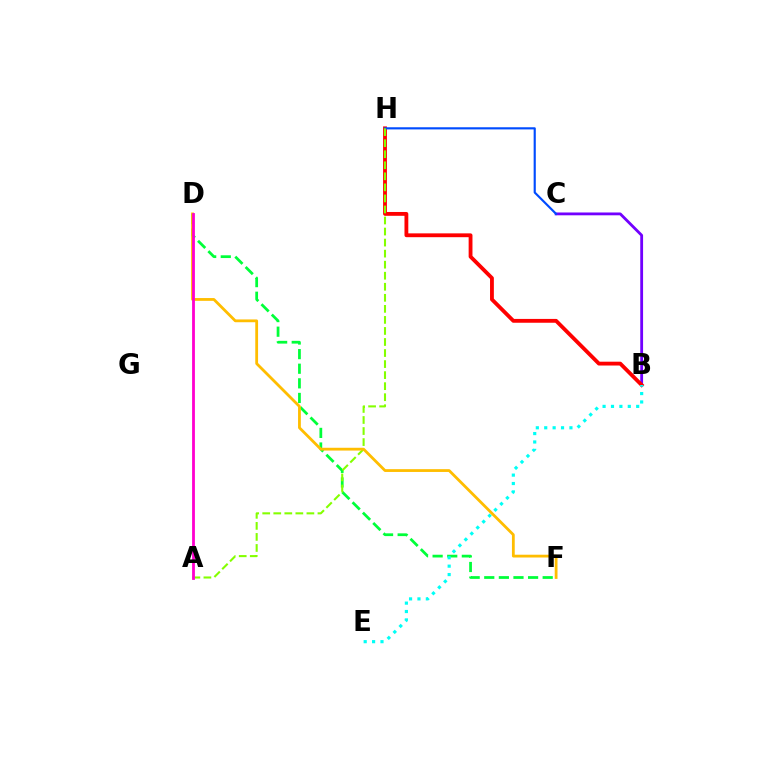{('B', 'C'): [{'color': '#7200ff', 'line_style': 'solid', 'thickness': 2.03}], ('B', 'H'): [{'color': '#ff0000', 'line_style': 'solid', 'thickness': 2.76}], ('D', 'F'): [{'color': '#00ff39', 'line_style': 'dashed', 'thickness': 1.98}, {'color': '#ffbd00', 'line_style': 'solid', 'thickness': 2.01}], ('C', 'H'): [{'color': '#004bff', 'line_style': 'solid', 'thickness': 1.55}], ('A', 'H'): [{'color': '#84ff00', 'line_style': 'dashed', 'thickness': 1.5}], ('B', 'E'): [{'color': '#00fff6', 'line_style': 'dotted', 'thickness': 2.28}], ('A', 'D'): [{'color': '#ff00cf', 'line_style': 'solid', 'thickness': 2.02}]}